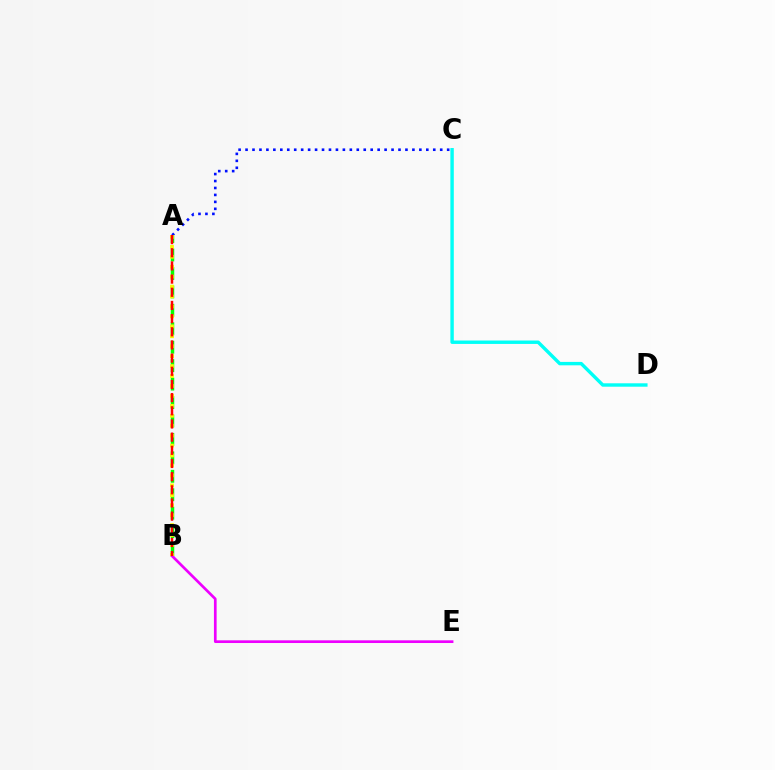{('C', 'D'): [{'color': '#00fff6', 'line_style': 'solid', 'thickness': 2.45}], ('A', 'B'): [{'color': '#08ff00', 'line_style': 'dashed', 'thickness': 2.51}, {'color': '#fcf500', 'line_style': 'dotted', 'thickness': 2.7}, {'color': '#ff0000', 'line_style': 'dashed', 'thickness': 1.79}], ('A', 'C'): [{'color': '#0010ff', 'line_style': 'dotted', 'thickness': 1.89}], ('B', 'E'): [{'color': '#ee00ff', 'line_style': 'solid', 'thickness': 1.94}]}